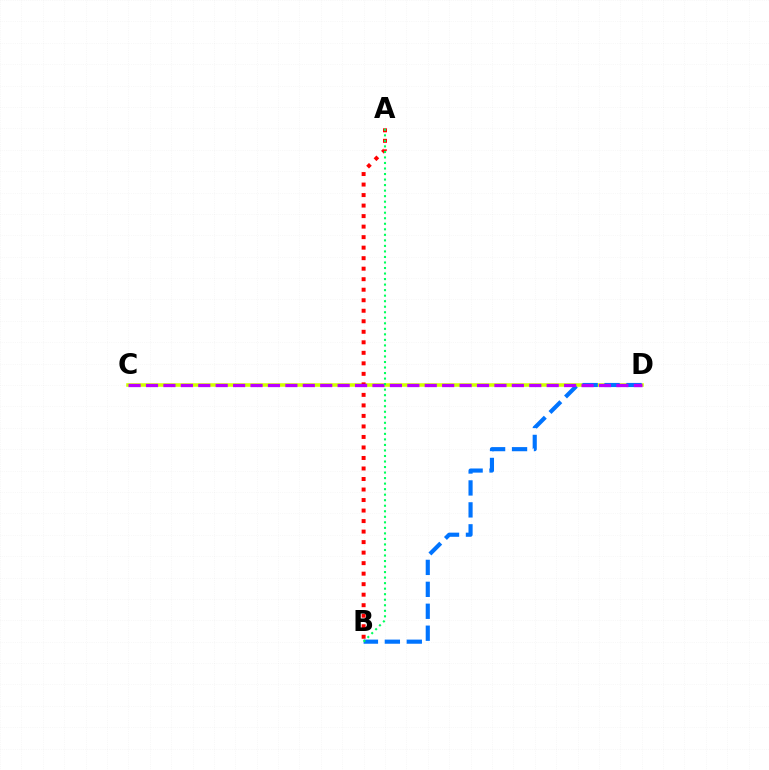{('C', 'D'): [{'color': '#d1ff00', 'line_style': 'solid', 'thickness': 2.55}, {'color': '#b900ff', 'line_style': 'dashed', 'thickness': 2.37}], ('B', 'D'): [{'color': '#0074ff', 'line_style': 'dashed', 'thickness': 2.98}], ('A', 'B'): [{'color': '#ff0000', 'line_style': 'dotted', 'thickness': 2.86}, {'color': '#00ff5c', 'line_style': 'dotted', 'thickness': 1.5}]}